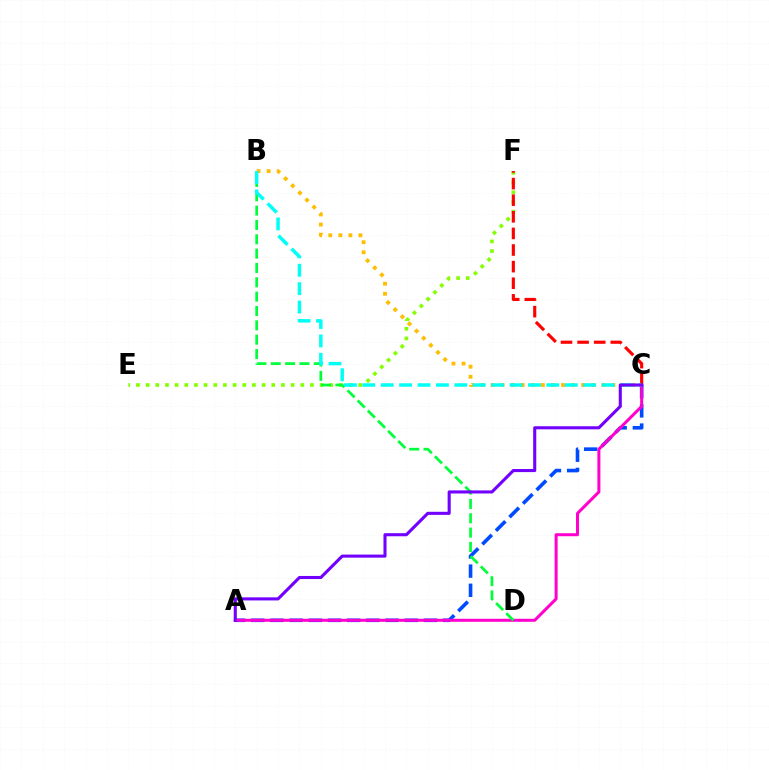{('A', 'C'): [{'color': '#004bff', 'line_style': 'dashed', 'thickness': 2.61}, {'color': '#ff00cf', 'line_style': 'solid', 'thickness': 2.17}, {'color': '#7200ff', 'line_style': 'solid', 'thickness': 2.22}], ('E', 'F'): [{'color': '#84ff00', 'line_style': 'dotted', 'thickness': 2.63}], ('B', 'D'): [{'color': '#00ff39', 'line_style': 'dashed', 'thickness': 1.95}], ('C', 'F'): [{'color': '#ff0000', 'line_style': 'dashed', 'thickness': 2.26}], ('B', 'C'): [{'color': '#ffbd00', 'line_style': 'dotted', 'thickness': 2.74}, {'color': '#00fff6', 'line_style': 'dashed', 'thickness': 2.5}]}